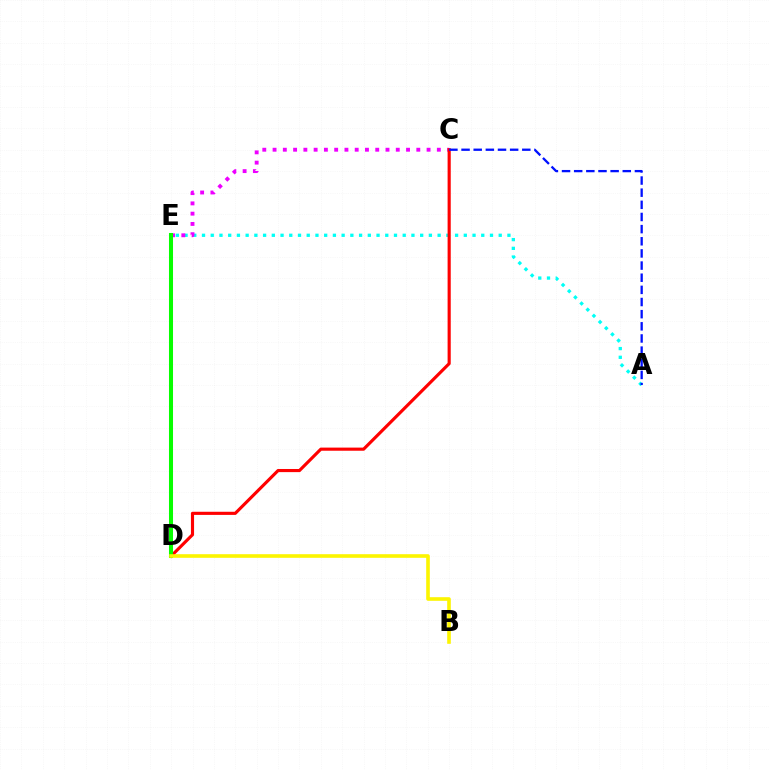{('A', 'E'): [{'color': '#00fff6', 'line_style': 'dotted', 'thickness': 2.37}], ('C', 'E'): [{'color': '#ee00ff', 'line_style': 'dotted', 'thickness': 2.79}], ('C', 'D'): [{'color': '#ff0000', 'line_style': 'solid', 'thickness': 2.26}], ('D', 'E'): [{'color': '#08ff00', 'line_style': 'solid', 'thickness': 2.91}], ('A', 'C'): [{'color': '#0010ff', 'line_style': 'dashed', 'thickness': 1.65}], ('B', 'D'): [{'color': '#fcf500', 'line_style': 'solid', 'thickness': 2.6}]}